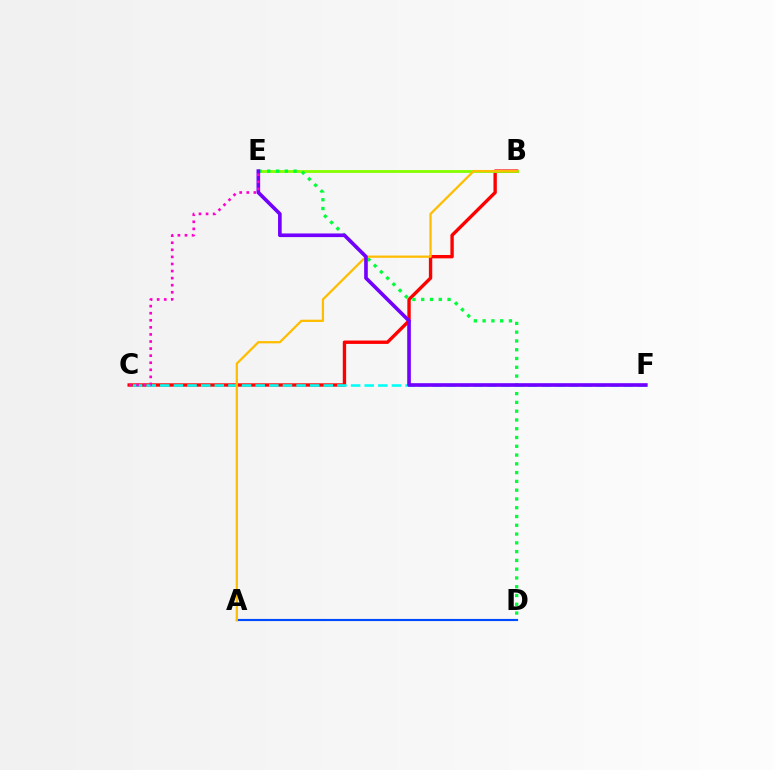{('B', 'C'): [{'color': '#ff0000', 'line_style': 'solid', 'thickness': 2.43}], ('A', 'D'): [{'color': '#004bff', 'line_style': 'solid', 'thickness': 1.54}], ('B', 'E'): [{'color': '#84ff00', 'line_style': 'solid', 'thickness': 2.03}], ('D', 'E'): [{'color': '#00ff39', 'line_style': 'dotted', 'thickness': 2.38}], ('C', 'F'): [{'color': '#00fff6', 'line_style': 'dashed', 'thickness': 1.85}], ('A', 'B'): [{'color': '#ffbd00', 'line_style': 'solid', 'thickness': 1.63}], ('E', 'F'): [{'color': '#7200ff', 'line_style': 'solid', 'thickness': 2.62}], ('C', 'E'): [{'color': '#ff00cf', 'line_style': 'dotted', 'thickness': 1.92}]}